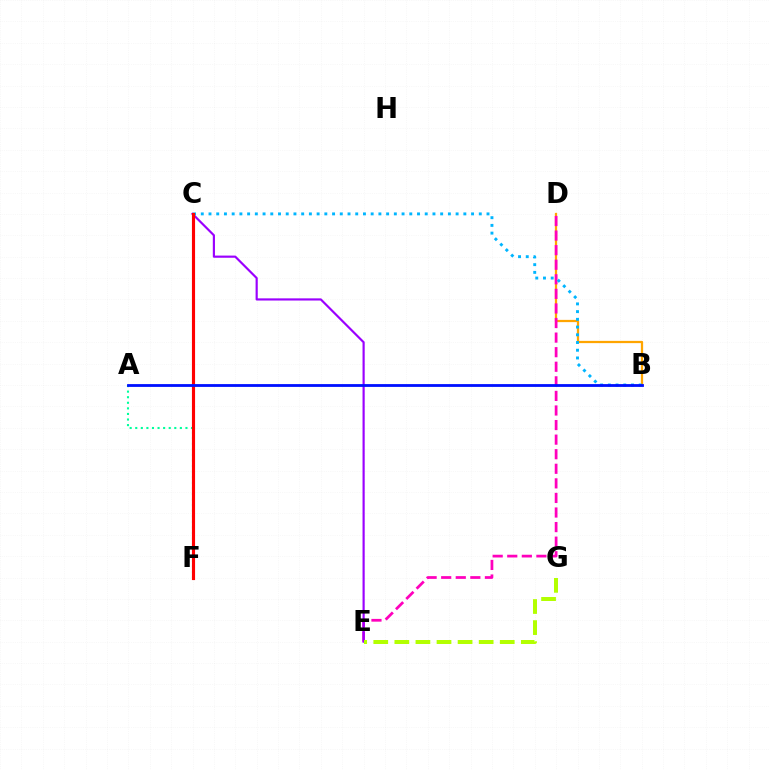{('B', 'D'): [{'color': '#ffa500', 'line_style': 'solid', 'thickness': 1.62}], ('D', 'E'): [{'color': '#ff00bd', 'line_style': 'dashed', 'thickness': 1.98}], ('C', 'E'): [{'color': '#9b00ff', 'line_style': 'solid', 'thickness': 1.56}], ('A', 'F'): [{'color': '#00ff9d', 'line_style': 'dotted', 'thickness': 1.52}], ('B', 'C'): [{'color': '#00b5ff', 'line_style': 'dotted', 'thickness': 2.1}], ('C', 'F'): [{'color': '#08ff00', 'line_style': 'dotted', 'thickness': 1.83}, {'color': '#ff0000', 'line_style': 'solid', 'thickness': 2.25}], ('A', 'B'): [{'color': '#0010ff', 'line_style': 'solid', 'thickness': 2.02}], ('E', 'G'): [{'color': '#b3ff00', 'line_style': 'dashed', 'thickness': 2.86}]}